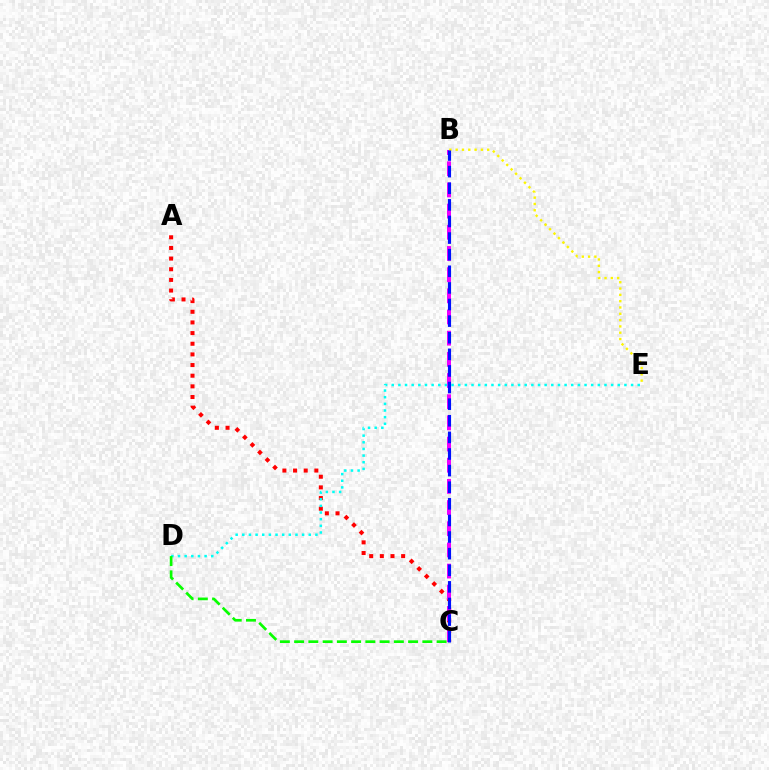{('A', 'C'): [{'color': '#ff0000', 'line_style': 'dotted', 'thickness': 2.89}], ('B', 'C'): [{'color': '#ee00ff', 'line_style': 'dashed', 'thickness': 2.88}, {'color': '#0010ff', 'line_style': 'dashed', 'thickness': 2.26}], ('B', 'E'): [{'color': '#fcf500', 'line_style': 'dotted', 'thickness': 1.71}], ('D', 'E'): [{'color': '#00fff6', 'line_style': 'dotted', 'thickness': 1.81}], ('C', 'D'): [{'color': '#08ff00', 'line_style': 'dashed', 'thickness': 1.94}]}